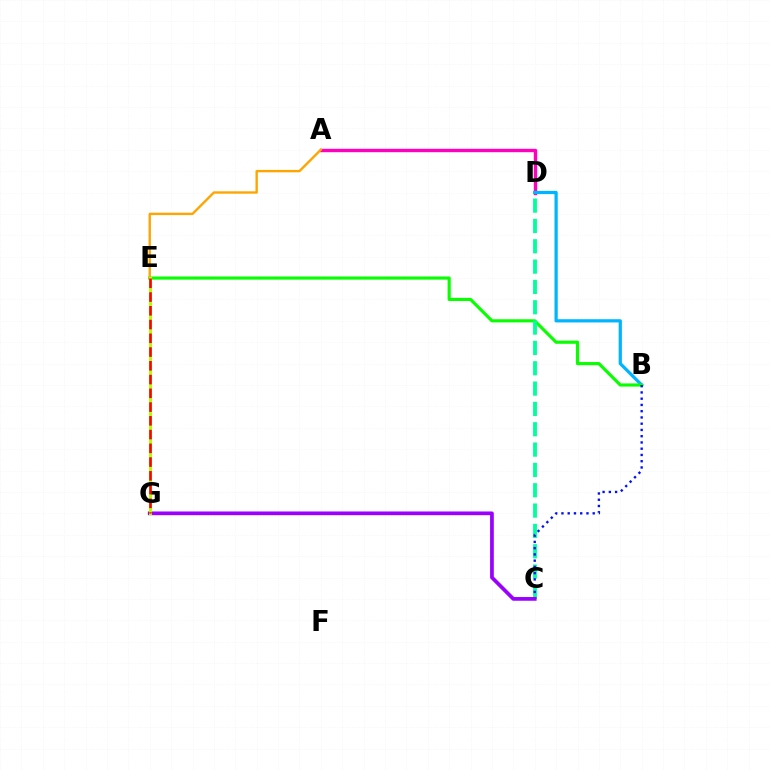{('A', 'D'): [{'color': '#ff00bd', 'line_style': 'solid', 'thickness': 2.44}], ('B', 'D'): [{'color': '#00b5ff', 'line_style': 'solid', 'thickness': 2.32}], ('B', 'E'): [{'color': '#08ff00', 'line_style': 'solid', 'thickness': 2.27}], ('C', 'D'): [{'color': '#00ff9d', 'line_style': 'dashed', 'thickness': 2.76}], ('B', 'C'): [{'color': '#0010ff', 'line_style': 'dotted', 'thickness': 1.7}], ('C', 'G'): [{'color': '#9b00ff', 'line_style': 'solid', 'thickness': 2.68}], ('A', 'E'): [{'color': '#ffa500', 'line_style': 'solid', 'thickness': 1.71}], ('E', 'G'): [{'color': '#b3ff00', 'line_style': 'solid', 'thickness': 2.15}, {'color': '#ff0000', 'line_style': 'dashed', 'thickness': 1.87}]}